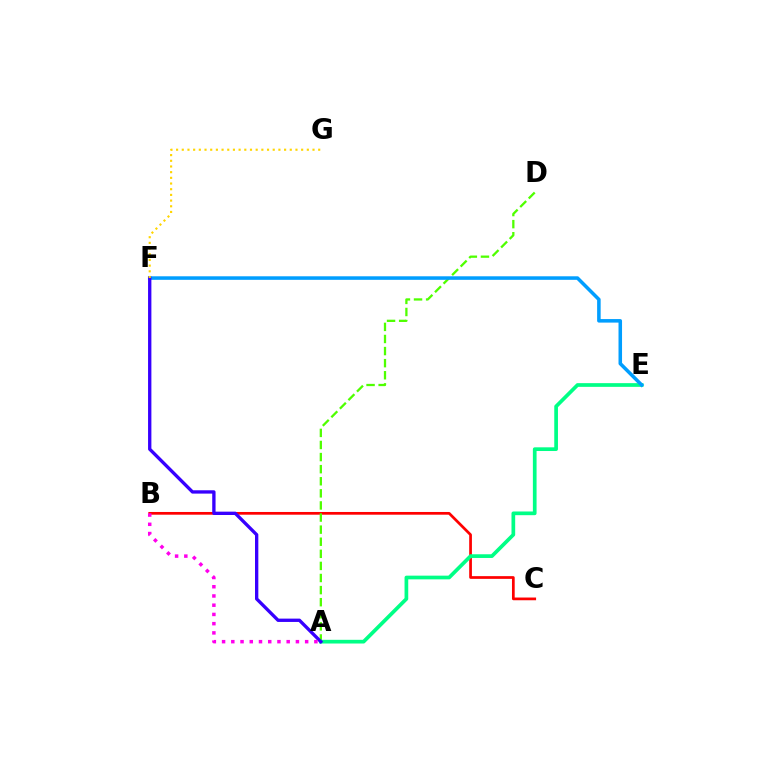{('B', 'C'): [{'color': '#ff0000', 'line_style': 'solid', 'thickness': 1.96}], ('A', 'D'): [{'color': '#4fff00', 'line_style': 'dashed', 'thickness': 1.64}], ('A', 'E'): [{'color': '#00ff86', 'line_style': 'solid', 'thickness': 2.66}], ('E', 'F'): [{'color': '#009eff', 'line_style': 'solid', 'thickness': 2.54}], ('A', 'F'): [{'color': '#3700ff', 'line_style': 'solid', 'thickness': 2.4}], ('A', 'B'): [{'color': '#ff00ed', 'line_style': 'dotted', 'thickness': 2.51}], ('F', 'G'): [{'color': '#ffd500', 'line_style': 'dotted', 'thickness': 1.54}]}